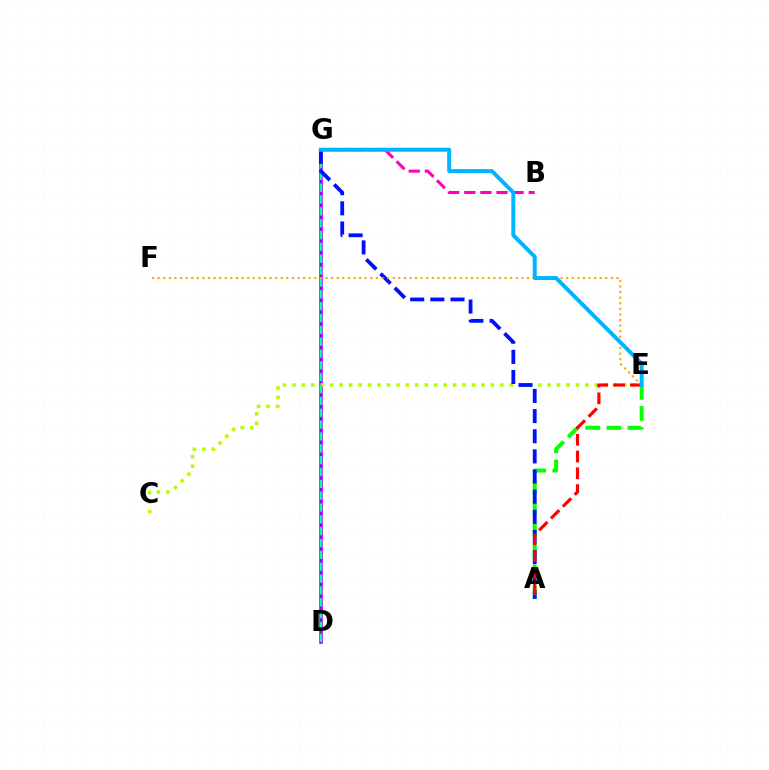{('A', 'E'): [{'color': '#08ff00', 'line_style': 'dashed', 'thickness': 2.86}, {'color': '#ff0000', 'line_style': 'dashed', 'thickness': 2.28}], ('D', 'G'): [{'color': '#9b00ff', 'line_style': 'solid', 'thickness': 2.56}, {'color': '#00ff9d', 'line_style': 'dashed', 'thickness': 1.61}], ('C', 'E'): [{'color': '#b3ff00', 'line_style': 'dotted', 'thickness': 2.57}], ('A', 'G'): [{'color': '#0010ff', 'line_style': 'dashed', 'thickness': 2.74}], ('B', 'G'): [{'color': '#ff00bd', 'line_style': 'dashed', 'thickness': 2.19}], ('E', 'F'): [{'color': '#ffa500', 'line_style': 'dotted', 'thickness': 1.52}], ('E', 'G'): [{'color': '#00b5ff', 'line_style': 'solid', 'thickness': 2.86}]}